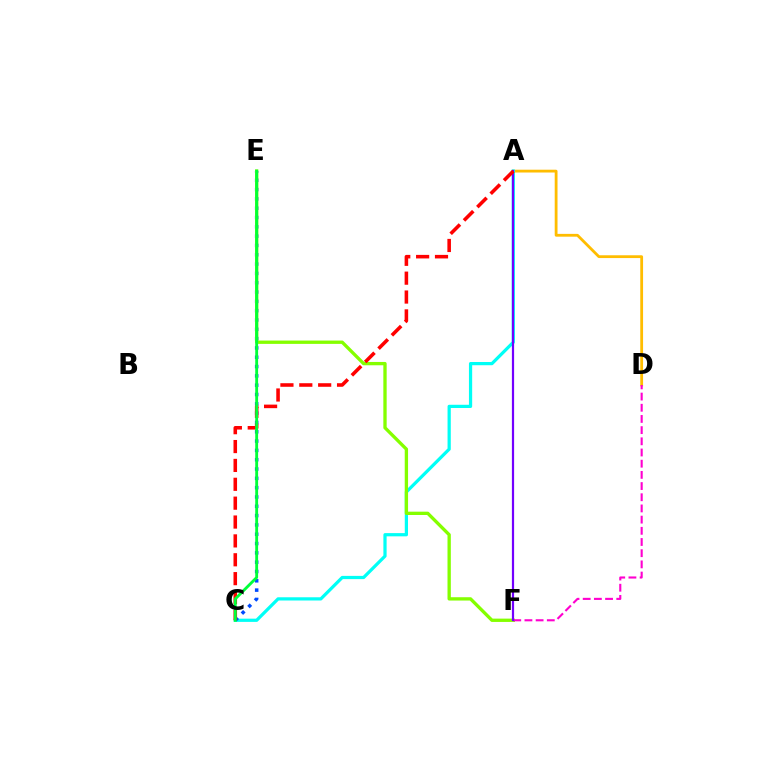{('A', 'D'): [{'color': '#ffbd00', 'line_style': 'solid', 'thickness': 2.01}], ('A', 'C'): [{'color': '#00fff6', 'line_style': 'solid', 'thickness': 2.32}, {'color': '#ff0000', 'line_style': 'dashed', 'thickness': 2.56}], ('C', 'E'): [{'color': '#004bff', 'line_style': 'dotted', 'thickness': 2.53}, {'color': '#00ff39', 'line_style': 'solid', 'thickness': 2.06}], ('E', 'F'): [{'color': '#84ff00', 'line_style': 'solid', 'thickness': 2.39}], ('D', 'F'): [{'color': '#ff00cf', 'line_style': 'dashed', 'thickness': 1.52}], ('A', 'F'): [{'color': '#7200ff', 'line_style': 'solid', 'thickness': 1.59}]}